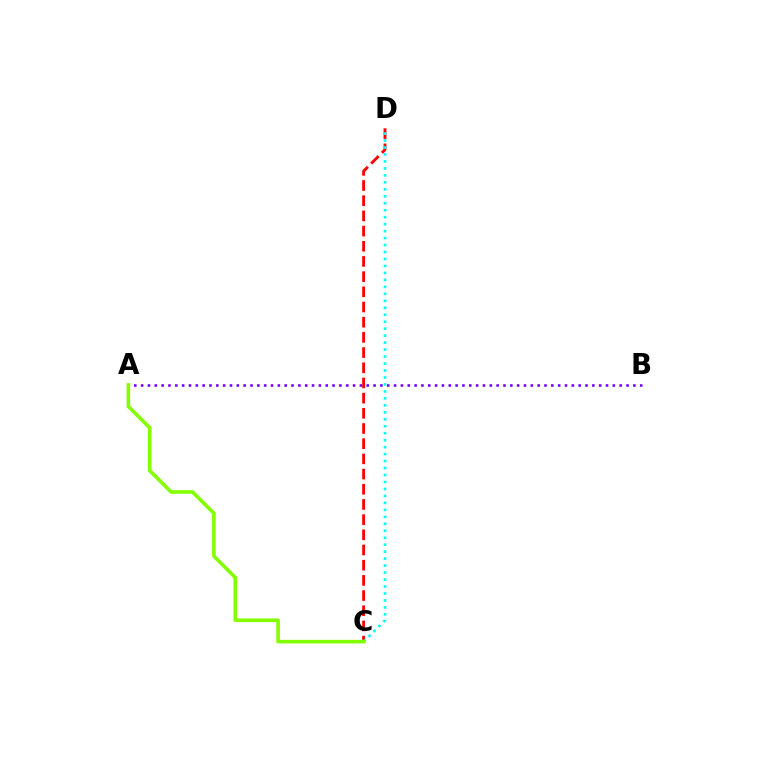{('C', 'D'): [{'color': '#ff0000', 'line_style': 'dashed', 'thickness': 2.06}, {'color': '#00fff6', 'line_style': 'dotted', 'thickness': 1.89}], ('A', 'B'): [{'color': '#7200ff', 'line_style': 'dotted', 'thickness': 1.86}], ('A', 'C'): [{'color': '#84ff00', 'line_style': 'solid', 'thickness': 2.61}]}